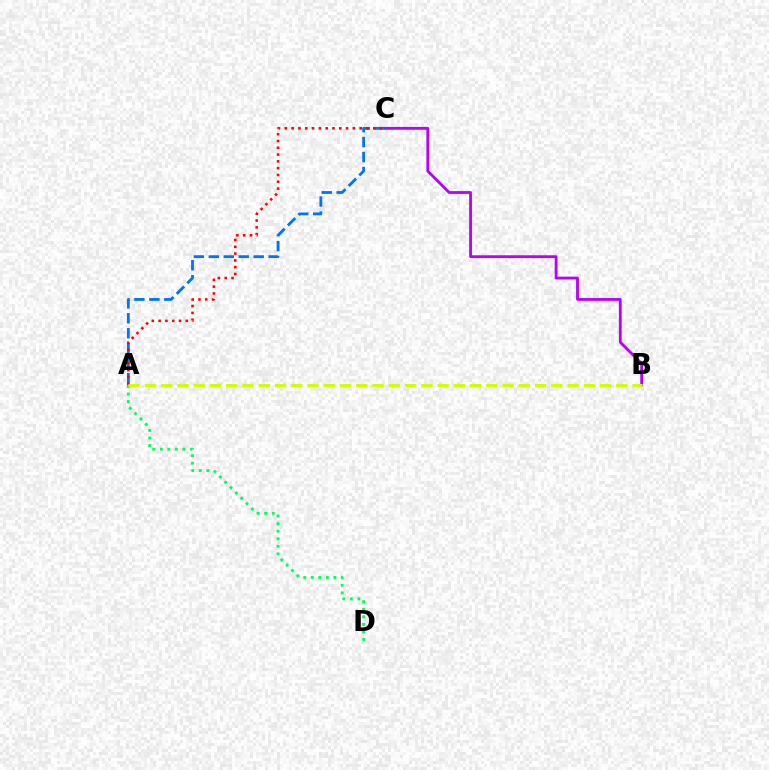{('A', 'D'): [{'color': '#00ff5c', 'line_style': 'dotted', 'thickness': 2.05}], ('B', 'C'): [{'color': '#b900ff', 'line_style': 'solid', 'thickness': 2.03}], ('A', 'C'): [{'color': '#0074ff', 'line_style': 'dashed', 'thickness': 2.03}, {'color': '#ff0000', 'line_style': 'dotted', 'thickness': 1.85}], ('A', 'B'): [{'color': '#d1ff00', 'line_style': 'dashed', 'thickness': 2.21}]}